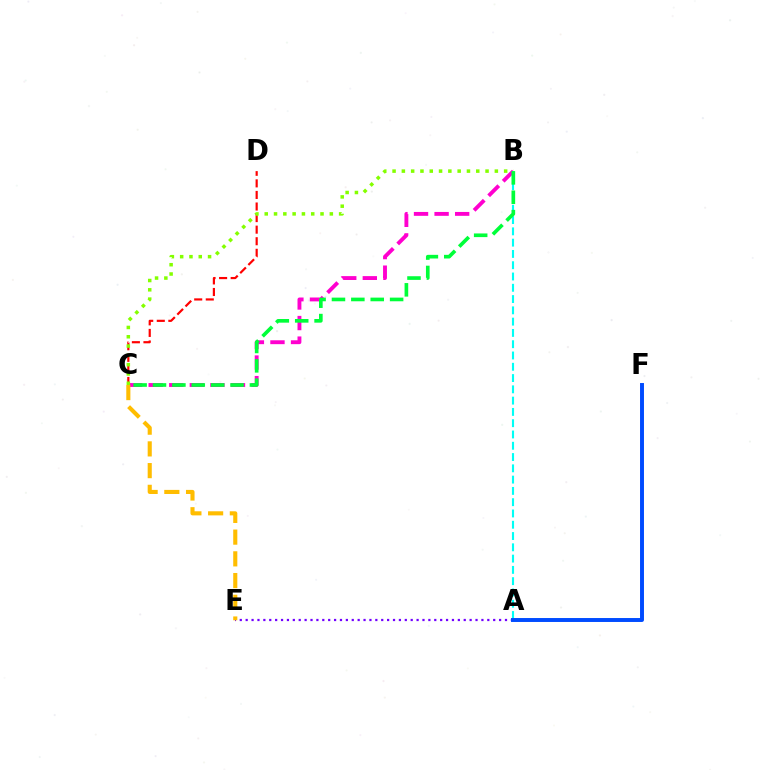{('B', 'C'): [{'color': '#ff00cf', 'line_style': 'dashed', 'thickness': 2.79}, {'color': '#84ff00', 'line_style': 'dotted', 'thickness': 2.53}, {'color': '#00ff39', 'line_style': 'dashed', 'thickness': 2.63}], ('C', 'D'): [{'color': '#ff0000', 'line_style': 'dashed', 'thickness': 1.57}], ('A', 'E'): [{'color': '#7200ff', 'line_style': 'dotted', 'thickness': 1.6}], ('A', 'B'): [{'color': '#00fff6', 'line_style': 'dashed', 'thickness': 1.53}], ('A', 'F'): [{'color': '#004bff', 'line_style': 'solid', 'thickness': 2.84}], ('C', 'E'): [{'color': '#ffbd00', 'line_style': 'dashed', 'thickness': 2.95}]}